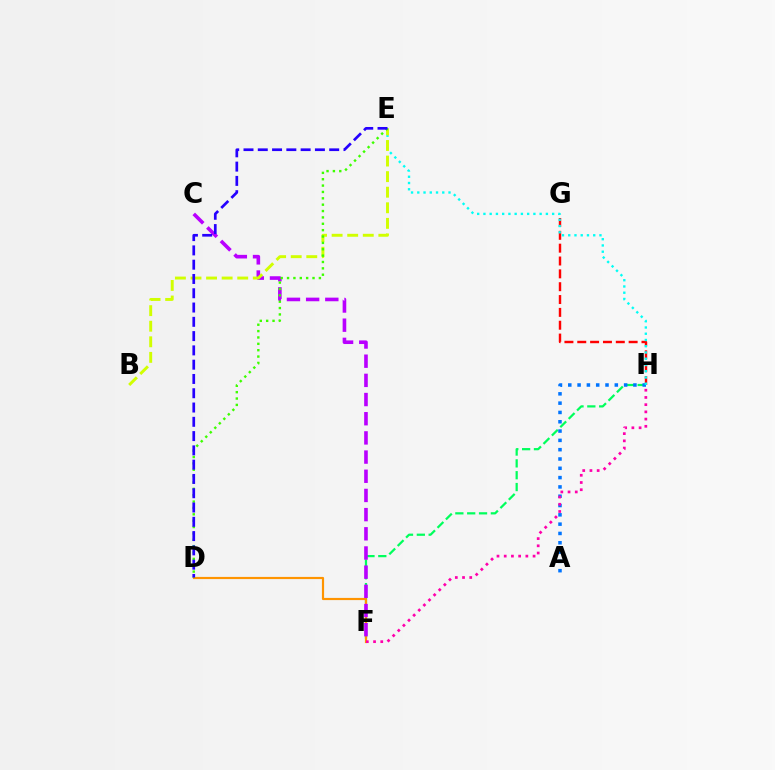{('G', 'H'): [{'color': '#ff0000', 'line_style': 'dashed', 'thickness': 1.74}], ('F', 'H'): [{'color': '#00ff5c', 'line_style': 'dashed', 'thickness': 1.61}, {'color': '#ff00ac', 'line_style': 'dotted', 'thickness': 1.96}], ('D', 'F'): [{'color': '#ff9400', 'line_style': 'solid', 'thickness': 1.57}], ('A', 'H'): [{'color': '#0074ff', 'line_style': 'dotted', 'thickness': 2.53}], ('C', 'F'): [{'color': '#b900ff', 'line_style': 'dashed', 'thickness': 2.61}], ('E', 'H'): [{'color': '#00fff6', 'line_style': 'dotted', 'thickness': 1.7}], ('B', 'E'): [{'color': '#d1ff00', 'line_style': 'dashed', 'thickness': 2.12}], ('D', 'E'): [{'color': '#3dff00', 'line_style': 'dotted', 'thickness': 1.73}, {'color': '#2500ff', 'line_style': 'dashed', 'thickness': 1.94}]}